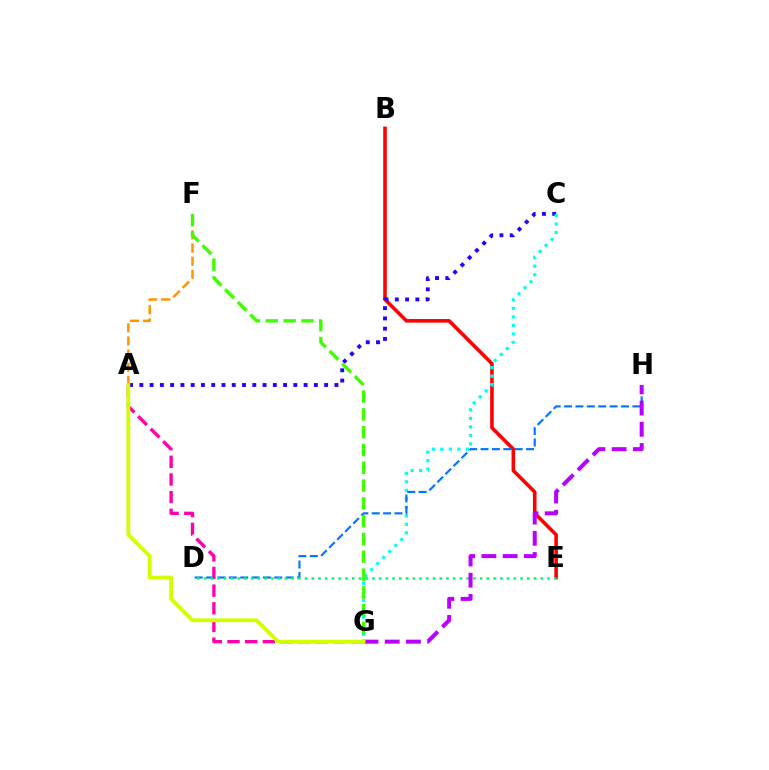{('B', 'E'): [{'color': '#ff0000', 'line_style': 'solid', 'thickness': 2.58}], ('A', 'C'): [{'color': '#2500ff', 'line_style': 'dotted', 'thickness': 2.79}], ('A', 'G'): [{'color': '#ff00ac', 'line_style': 'dashed', 'thickness': 2.4}, {'color': '#d1ff00', 'line_style': 'solid', 'thickness': 2.74}], ('C', 'G'): [{'color': '#00fff6', 'line_style': 'dotted', 'thickness': 2.31}], ('A', 'F'): [{'color': '#ff9400', 'line_style': 'dashed', 'thickness': 1.79}], ('D', 'H'): [{'color': '#0074ff', 'line_style': 'dashed', 'thickness': 1.55}], ('D', 'E'): [{'color': '#00ff5c', 'line_style': 'dotted', 'thickness': 1.83}], ('F', 'G'): [{'color': '#3dff00', 'line_style': 'dashed', 'thickness': 2.42}], ('G', 'H'): [{'color': '#b900ff', 'line_style': 'dashed', 'thickness': 2.88}]}